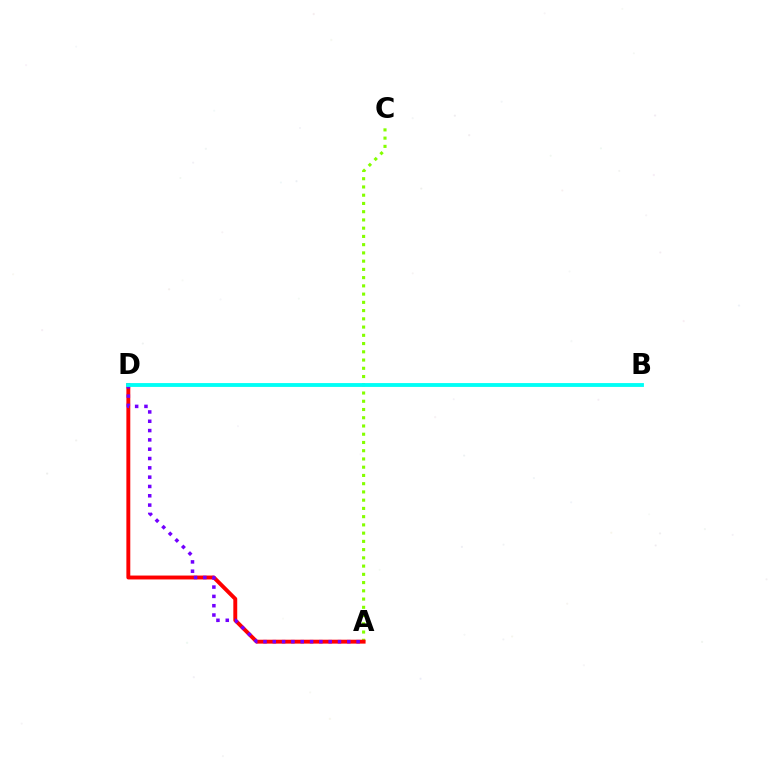{('A', 'C'): [{'color': '#84ff00', 'line_style': 'dotted', 'thickness': 2.24}], ('A', 'D'): [{'color': '#ff0000', 'line_style': 'solid', 'thickness': 2.81}, {'color': '#7200ff', 'line_style': 'dotted', 'thickness': 2.53}], ('B', 'D'): [{'color': '#00fff6', 'line_style': 'solid', 'thickness': 2.77}]}